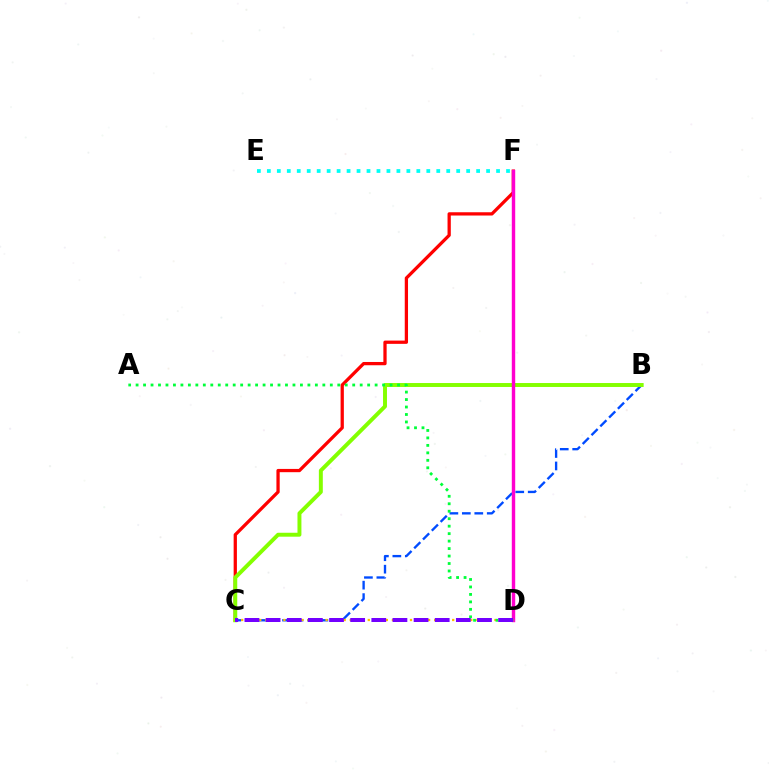{('E', 'F'): [{'color': '#00fff6', 'line_style': 'dotted', 'thickness': 2.71}], ('B', 'C'): [{'color': '#004bff', 'line_style': 'dashed', 'thickness': 1.69}, {'color': '#84ff00', 'line_style': 'solid', 'thickness': 2.84}], ('C', 'D'): [{'color': '#ffbd00', 'line_style': 'dotted', 'thickness': 1.64}, {'color': '#7200ff', 'line_style': 'dashed', 'thickness': 2.87}], ('C', 'F'): [{'color': '#ff0000', 'line_style': 'solid', 'thickness': 2.35}], ('D', 'F'): [{'color': '#ff00cf', 'line_style': 'solid', 'thickness': 2.46}], ('A', 'D'): [{'color': '#00ff39', 'line_style': 'dotted', 'thickness': 2.03}]}